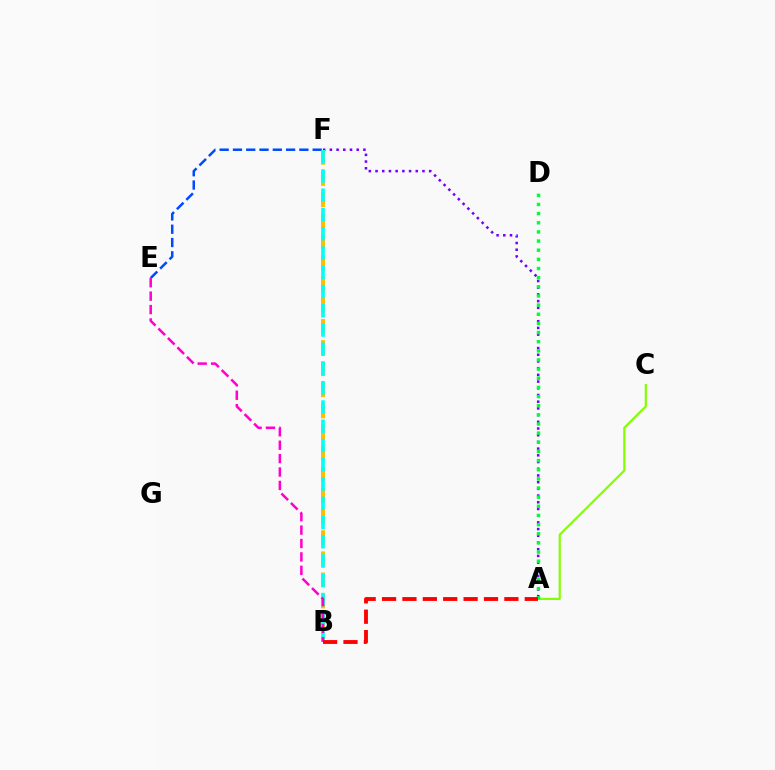{('A', 'F'): [{'color': '#7200ff', 'line_style': 'dotted', 'thickness': 1.82}], ('B', 'F'): [{'color': '#ffbd00', 'line_style': 'dashed', 'thickness': 2.87}, {'color': '#00fff6', 'line_style': 'dashed', 'thickness': 2.62}], ('A', 'C'): [{'color': '#84ff00', 'line_style': 'solid', 'thickness': 1.58}], ('E', 'F'): [{'color': '#004bff', 'line_style': 'dashed', 'thickness': 1.81}], ('A', 'D'): [{'color': '#00ff39', 'line_style': 'dotted', 'thickness': 2.49}], ('B', 'E'): [{'color': '#ff00cf', 'line_style': 'dashed', 'thickness': 1.82}], ('A', 'B'): [{'color': '#ff0000', 'line_style': 'dashed', 'thickness': 2.77}]}